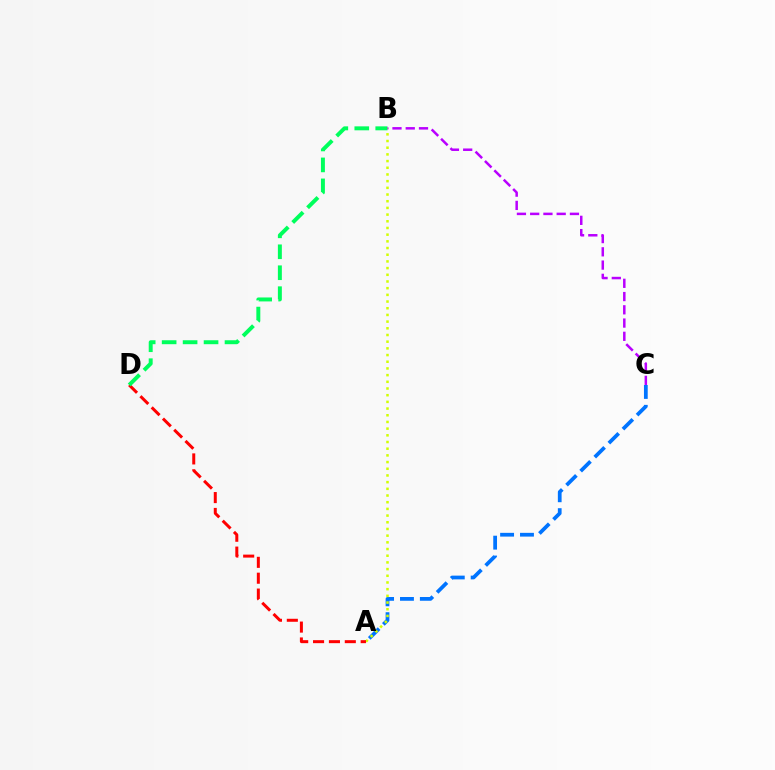{('A', 'C'): [{'color': '#0074ff', 'line_style': 'dashed', 'thickness': 2.7}], ('A', 'B'): [{'color': '#d1ff00', 'line_style': 'dotted', 'thickness': 1.82}], ('A', 'D'): [{'color': '#ff0000', 'line_style': 'dashed', 'thickness': 2.16}], ('B', 'D'): [{'color': '#00ff5c', 'line_style': 'dashed', 'thickness': 2.85}], ('B', 'C'): [{'color': '#b900ff', 'line_style': 'dashed', 'thickness': 1.8}]}